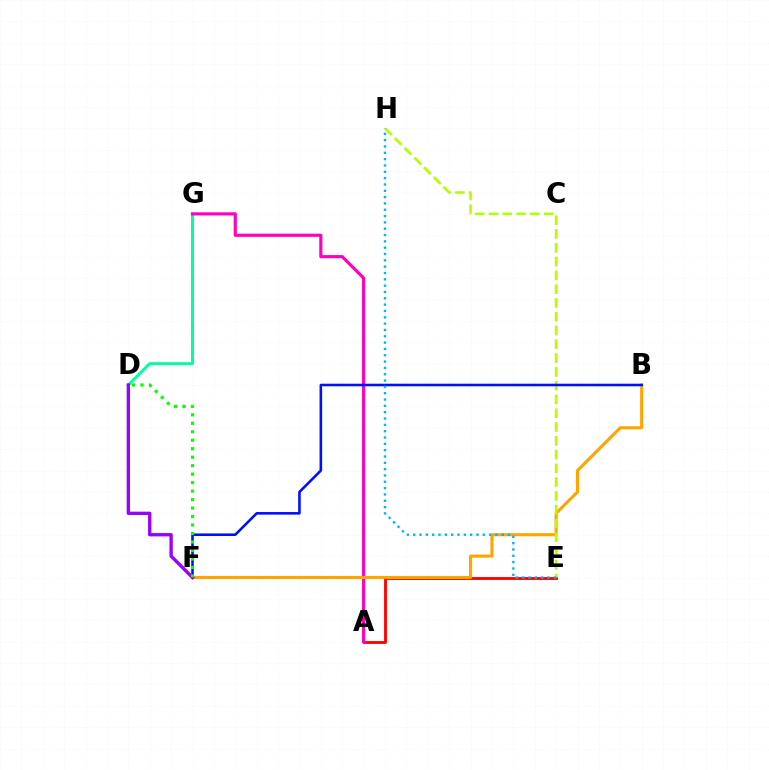{('A', 'E'): [{'color': '#ff0000', 'line_style': 'solid', 'thickness': 2.05}], ('D', 'G'): [{'color': '#00ff9d', 'line_style': 'solid', 'thickness': 2.12}], ('A', 'G'): [{'color': '#ff00bd', 'line_style': 'solid', 'thickness': 2.27}], ('B', 'F'): [{'color': '#ffa500', 'line_style': 'solid', 'thickness': 2.24}, {'color': '#0010ff', 'line_style': 'solid', 'thickness': 1.86}], ('E', 'H'): [{'color': '#b3ff00', 'line_style': 'dashed', 'thickness': 1.87}, {'color': '#00b5ff', 'line_style': 'dotted', 'thickness': 1.72}], ('D', 'F'): [{'color': '#9b00ff', 'line_style': 'solid', 'thickness': 2.4}, {'color': '#08ff00', 'line_style': 'dotted', 'thickness': 2.3}]}